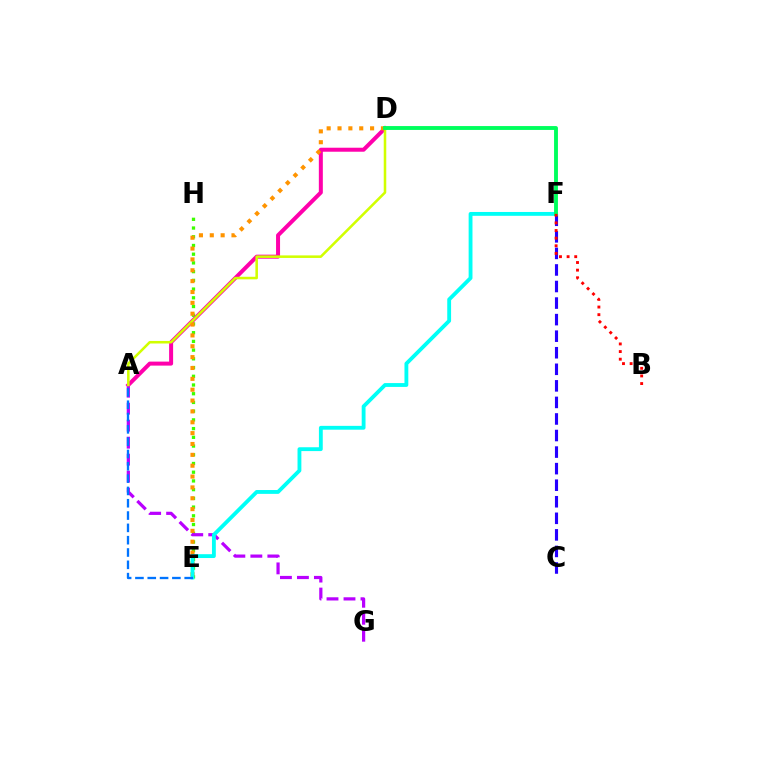{('E', 'H'): [{'color': '#3dff00', 'line_style': 'dotted', 'thickness': 2.37}], ('A', 'D'): [{'color': '#ff00ac', 'line_style': 'solid', 'thickness': 2.88}, {'color': '#d1ff00', 'line_style': 'solid', 'thickness': 1.83}], ('A', 'G'): [{'color': '#b900ff', 'line_style': 'dashed', 'thickness': 2.31}], ('C', 'F'): [{'color': '#2500ff', 'line_style': 'dashed', 'thickness': 2.25}], ('D', 'E'): [{'color': '#ff9400', 'line_style': 'dotted', 'thickness': 2.95}], ('E', 'F'): [{'color': '#00fff6', 'line_style': 'solid', 'thickness': 2.76}], ('D', 'F'): [{'color': '#00ff5c', 'line_style': 'solid', 'thickness': 2.79}], ('A', 'E'): [{'color': '#0074ff', 'line_style': 'dashed', 'thickness': 1.67}], ('B', 'F'): [{'color': '#ff0000', 'line_style': 'dotted', 'thickness': 2.07}]}